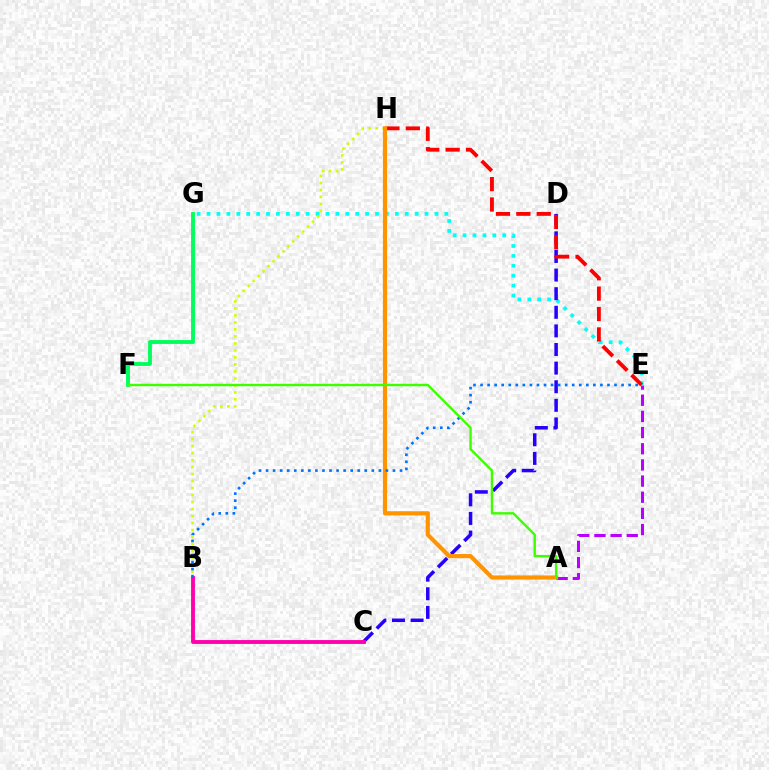{('A', 'E'): [{'color': '#b900ff', 'line_style': 'dashed', 'thickness': 2.2}], ('E', 'G'): [{'color': '#00fff6', 'line_style': 'dotted', 'thickness': 2.69}], ('C', 'D'): [{'color': '#2500ff', 'line_style': 'dashed', 'thickness': 2.53}], ('B', 'C'): [{'color': '#ff00ac', 'line_style': 'solid', 'thickness': 2.78}], ('E', 'H'): [{'color': '#ff0000', 'line_style': 'dashed', 'thickness': 2.77}], ('B', 'H'): [{'color': '#d1ff00', 'line_style': 'dotted', 'thickness': 1.9}], ('F', 'G'): [{'color': '#00ff5c', 'line_style': 'solid', 'thickness': 2.78}], ('A', 'H'): [{'color': '#ff9400', 'line_style': 'solid', 'thickness': 2.99}], ('B', 'E'): [{'color': '#0074ff', 'line_style': 'dotted', 'thickness': 1.92}], ('A', 'F'): [{'color': '#3dff00', 'line_style': 'solid', 'thickness': 1.73}]}